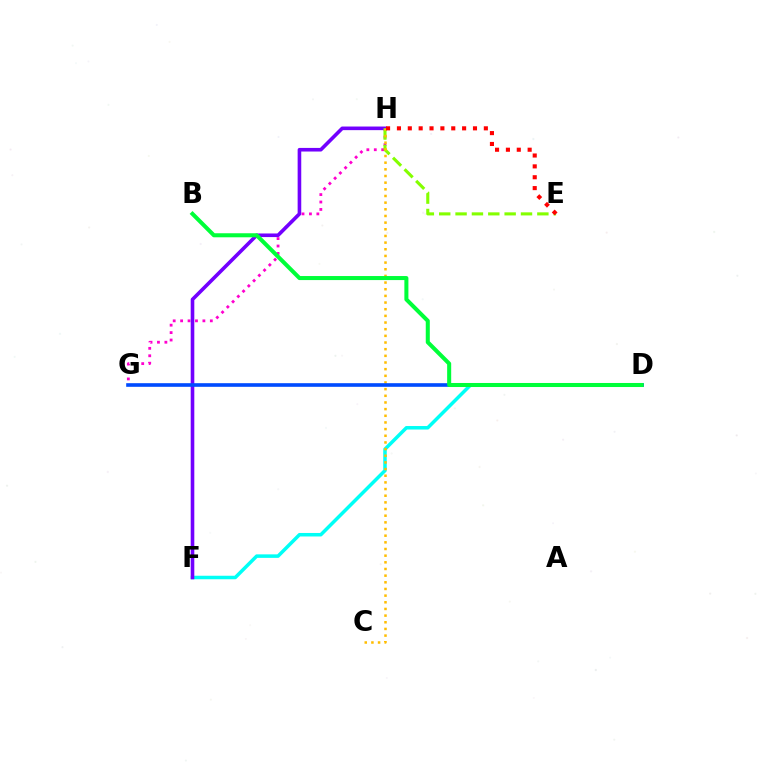{('D', 'F'): [{'color': '#00fff6', 'line_style': 'solid', 'thickness': 2.53}], ('G', 'H'): [{'color': '#ff00cf', 'line_style': 'dotted', 'thickness': 2.02}], ('F', 'H'): [{'color': '#7200ff', 'line_style': 'solid', 'thickness': 2.6}], ('E', 'H'): [{'color': '#84ff00', 'line_style': 'dashed', 'thickness': 2.22}, {'color': '#ff0000', 'line_style': 'dotted', 'thickness': 2.95}], ('C', 'H'): [{'color': '#ffbd00', 'line_style': 'dotted', 'thickness': 1.81}], ('D', 'G'): [{'color': '#004bff', 'line_style': 'solid', 'thickness': 2.61}], ('B', 'D'): [{'color': '#00ff39', 'line_style': 'solid', 'thickness': 2.91}]}